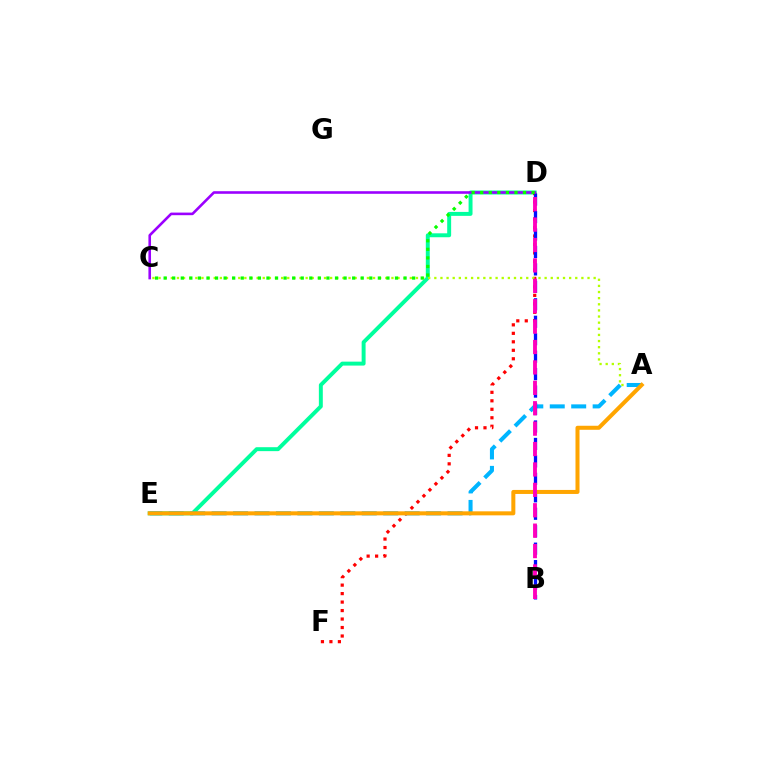{('D', 'E'): [{'color': '#00ff9d', 'line_style': 'solid', 'thickness': 2.84}], ('D', 'F'): [{'color': '#ff0000', 'line_style': 'dotted', 'thickness': 2.3}], ('A', 'C'): [{'color': '#b3ff00', 'line_style': 'dotted', 'thickness': 1.66}], ('A', 'E'): [{'color': '#00b5ff', 'line_style': 'dashed', 'thickness': 2.91}, {'color': '#ffa500', 'line_style': 'solid', 'thickness': 2.89}], ('B', 'D'): [{'color': '#0010ff', 'line_style': 'dashed', 'thickness': 2.37}, {'color': '#ff00bd', 'line_style': 'dashed', 'thickness': 2.77}], ('C', 'D'): [{'color': '#9b00ff', 'line_style': 'solid', 'thickness': 1.87}, {'color': '#08ff00', 'line_style': 'dotted', 'thickness': 2.33}]}